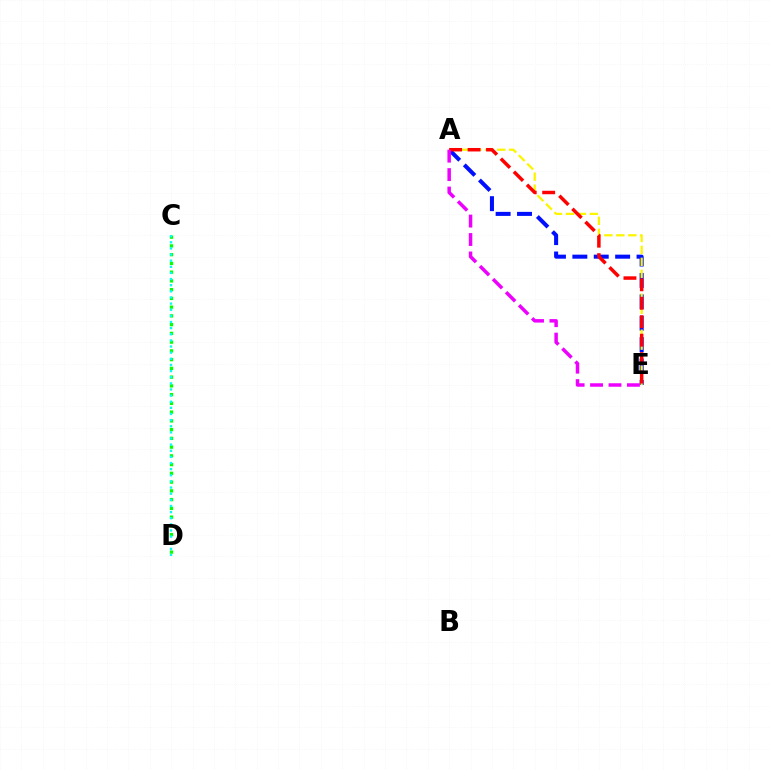{('A', 'E'): [{'color': '#0010ff', 'line_style': 'dashed', 'thickness': 2.91}, {'color': '#fcf500', 'line_style': 'dashed', 'thickness': 1.63}, {'color': '#ff0000', 'line_style': 'dashed', 'thickness': 2.51}, {'color': '#ee00ff', 'line_style': 'dashed', 'thickness': 2.51}], ('C', 'D'): [{'color': '#08ff00', 'line_style': 'dotted', 'thickness': 2.38}, {'color': '#00fff6', 'line_style': 'dotted', 'thickness': 1.67}]}